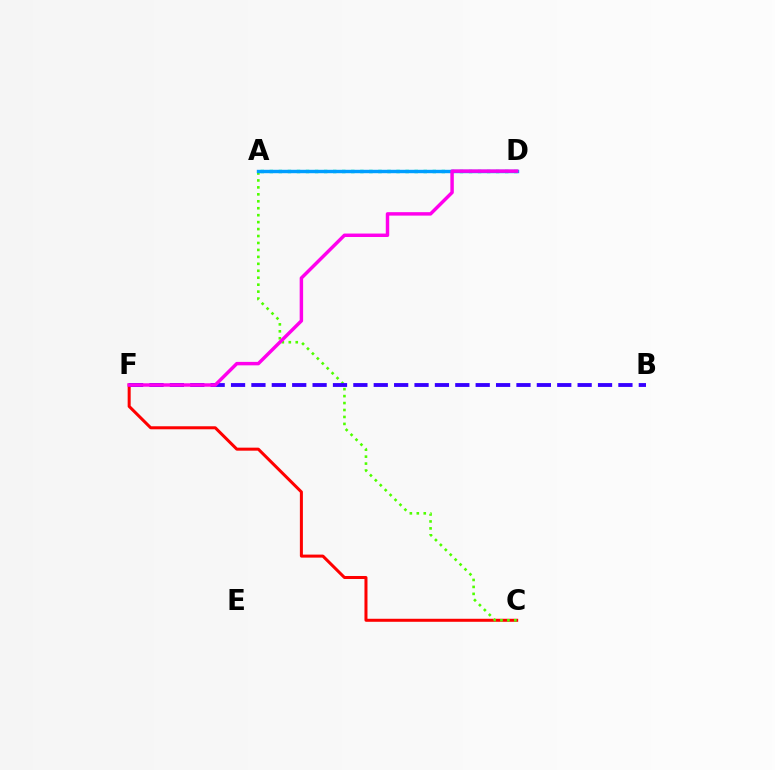{('A', 'D'): [{'color': '#ffd500', 'line_style': 'solid', 'thickness': 1.9}, {'color': '#00ff86', 'line_style': 'dotted', 'thickness': 2.46}, {'color': '#009eff', 'line_style': 'solid', 'thickness': 2.46}], ('C', 'F'): [{'color': '#ff0000', 'line_style': 'solid', 'thickness': 2.17}], ('A', 'C'): [{'color': '#4fff00', 'line_style': 'dotted', 'thickness': 1.89}], ('B', 'F'): [{'color': '#3700ff', 'line_style': 'dashed', 'thickness': 2.77}], ('D', 'F'): [{'color': '#ff00ed', 'line_style': 'solid', 'thickness': 2.49}]}